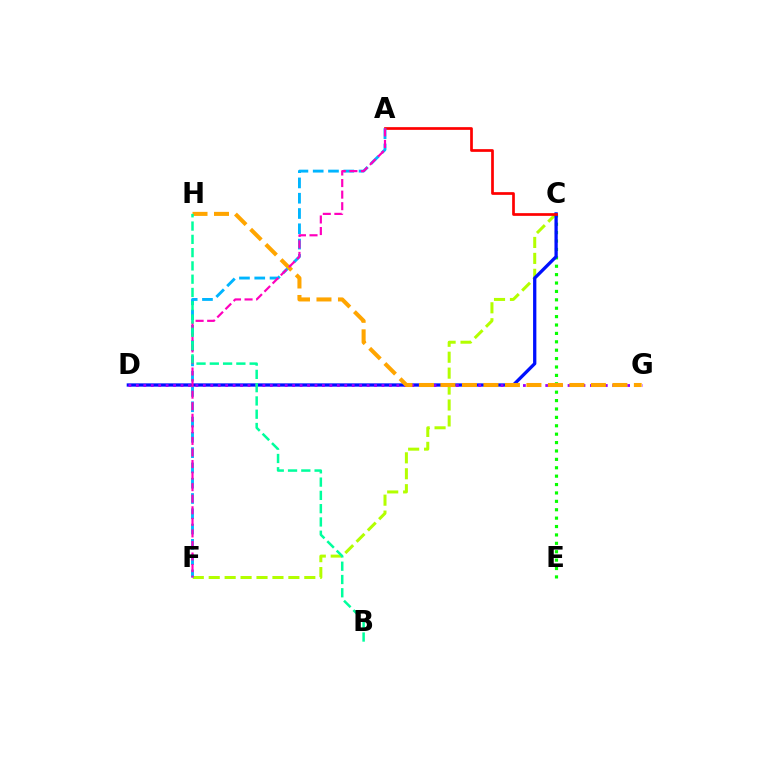{('C', 'F'): [{'color': '#b3ff00', 'line_style': 'dashed', 'thickness': 2.16}], ('C', 'E'): [{'color': '#08ff00', 'line_style': 'dotted', 'thickness': 2.28}], ('C', 'D'): [{'color': '#0010ff', 'line_style': 'solid', 'thickness': 2.36}], ('A', 'C'): [{'color': '#ff0000', 'line_style': 'solid', 'thickness': 1.95}], ('D', 'G'): [{'color': '#9b00ff', 'line_style': 'dotted', 'thickness': 2.02}], ('A', 'F'): [{'color': '#00b5ff', 'line_style': 'dashed', 'thickness': 2.08}, {'color': '#ff00bd', 'line_style': 'dashed', 'thickness': 1.57}], ('G', 'H'): [{'color': '#ffa500', 'line_style': 'dashed', 'thickness': 2.92}], ('B', 'H'): [{'color': '#00ff9d', 'line_style': 'dashed', 'thickness': 1.8}]}